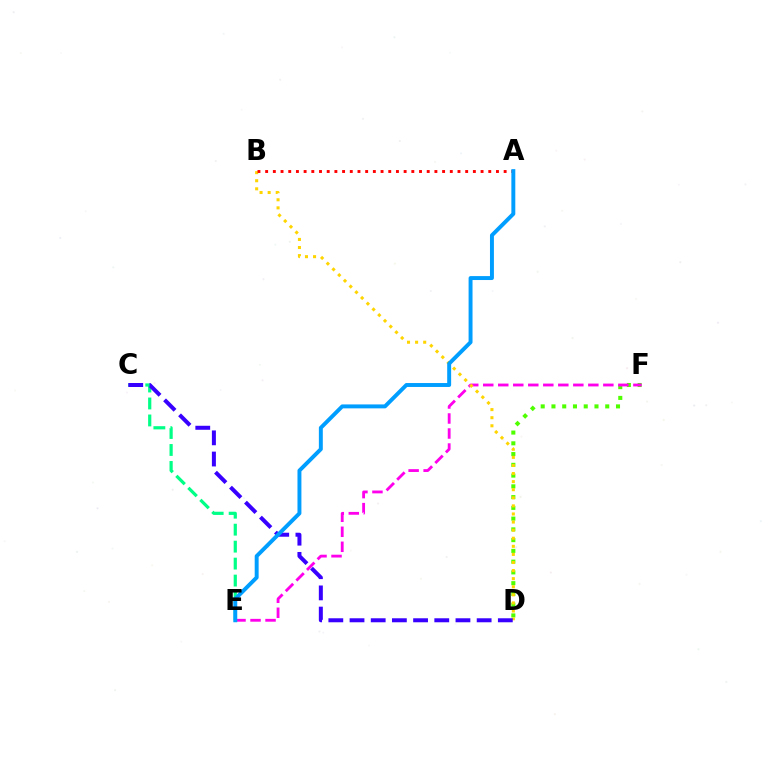{('C', 'E'): [{'color': '#00ff86', 'line_style': 'dashed', 'thickness': 2.31}], ('D', 'F'): [{'color': '#4fff00', 'line_style': 'dotted', 'thickness': 2.92}], ('E', 'F'): [{'color': '#ff00ed', 'line_style': 'dashed', 'thickness': 2.04}], ('B', 'D'): [{'color': '#ffd500', 'line_style': 'dotted', 'thickness': 2.2}], ('A', 'B'): [{'color': '#ff0000', 'line_style': 'dotted', 'thickness': 2.09}], ('C', 'D'): [{'color': '#3700ff', 'line_style': 'dashed', 'thickness': 2.88}], ('A', 'E'): [{'color': '#009eff', 'line_style': 'solid', 'thickness': 2.83}]}